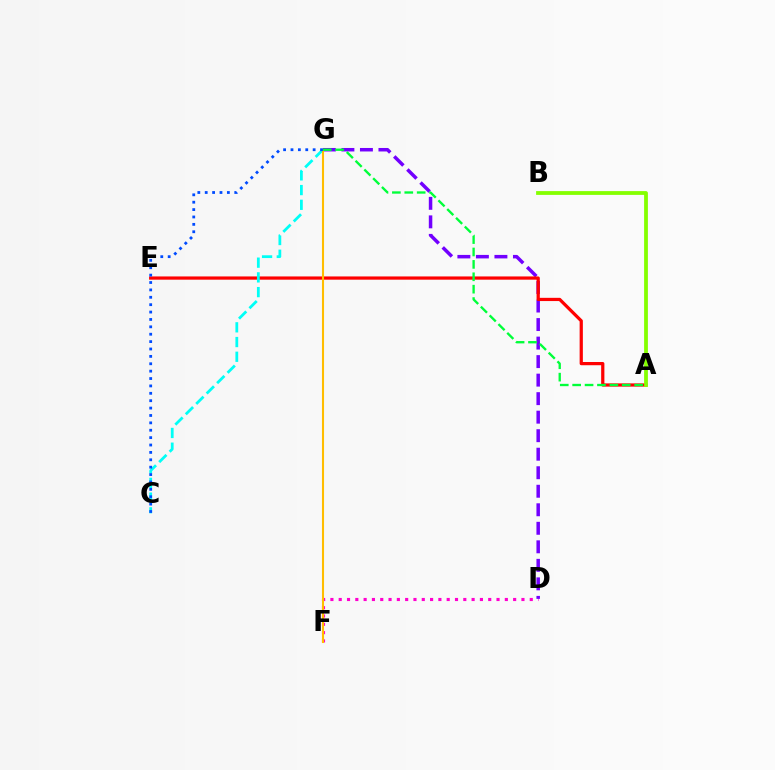{('D', 'F'): [{'color': '#ff00cf', 'line_style': 'dotted', 'thickness': 2.26}], ('D', 'G'): [{'color': '#7200ff', 'line_style': 'dashed', 'thickness': 2.52}], ('A', 'E'): [{'color': '#ff0000', 'line_style': 'solid', 'thickness': 2.33}], ('A', 'B'): [{'color': '#84ff00', 'line_style': 'solid', 'thickness': 2.73}], ('C', 'G'): [{'color': '#00fff6', 'line_style': 'dashed', 'thickness': 2.0}, {'color': '#004bff', 'line_style': 'dotted', 'thickness': 2.01}], ('F', 'G'): [{'color': '#ffbd00', 'line_style': 'solid', 'thickness': 1.51}], ('A', 'G'): [{'color': '#00ff39', 'line_style': 'dashed', 'thickness': 1.68}]}